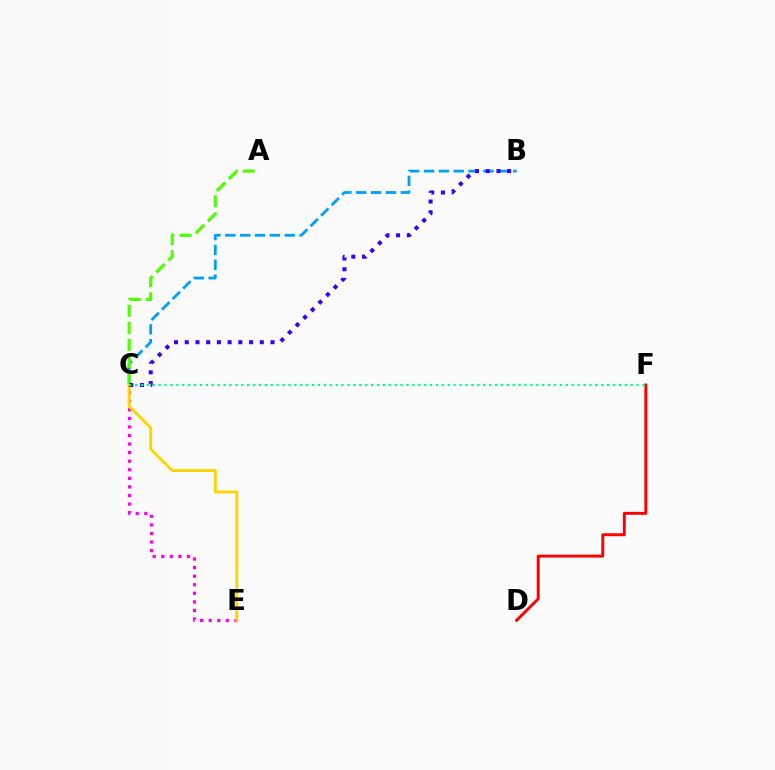{('C', 'E'): [{'color': '#ff00ed', 'line_style': 'dotted', 'thickness': 2.33}, {'color': '#ffd500', 'line_style': 'solid', 'thickness': 2.09}], ('B', 'C'): [{'color': '#009eff', 'line_style': 'dashed', 'thickness': 2.02}, {'color': '#3700ff', 'line_style': 'dotted', 'thickness': 2.91}], ('A', 'C'): [{'color': '#4fff00', 'line_style': 'dashed', 'thickness': 2.32}], ('D', 'F'): [{'color': '#ff0000', 'line_style': 'solid', 'thickness': 2.11}], ('C', 'F'): [{'color': '#00ff86', 'line_style': 'dotted', 'thickness': 1.6}]}